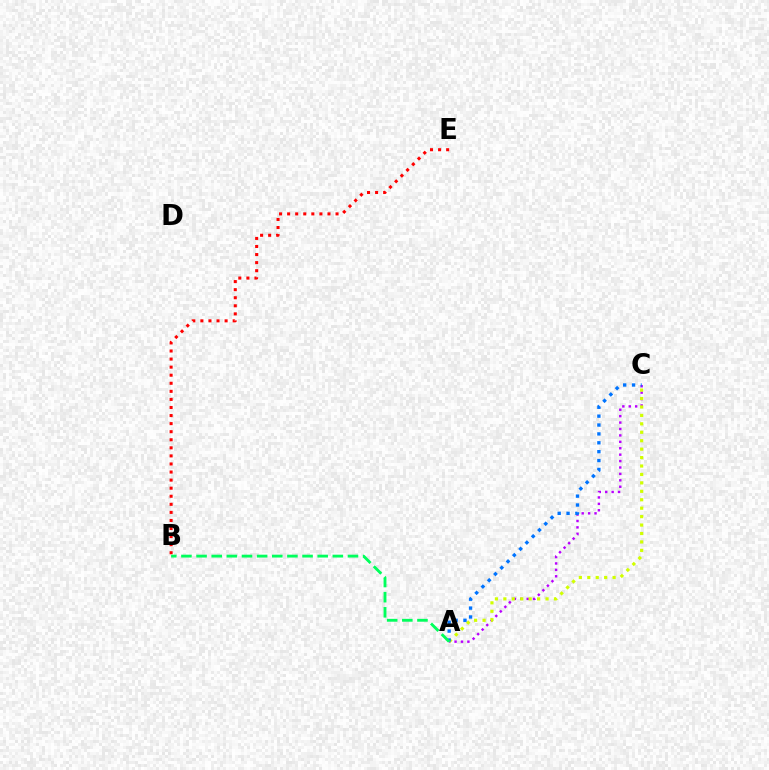{('A', 'C'): [{'color': '#b900ff', 'line_style': 'dotted', 'thickness': 1.74}, {'color': '#d1ff00', 'line_style': 'dotted', 'thickness': 2.29}, {'color': '#0074ff', 'line_style': 'dotted', 'thickness': 2.41}], ('B', 'E'): [{'color': '#ff0000', 'line_style': 'dotted', 'thickness': 2.19}], ('A', 'B'): [{'color': '#00ff5c', 'line_style': 'dashed', 'thickness': 2.06}]}